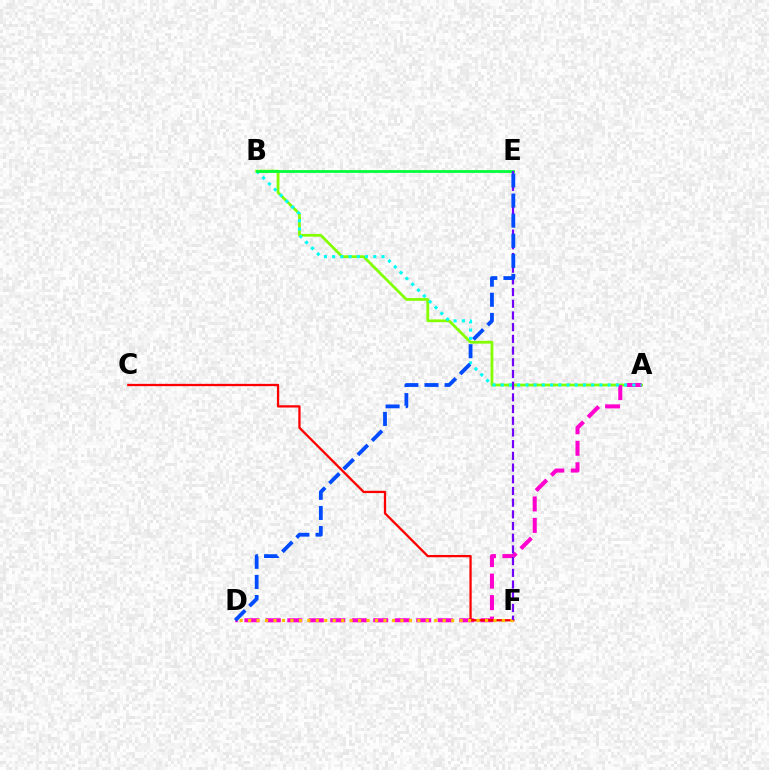{('A', 'B'): [{'color': '#84ff00', 'line_style': 'solid', 'thickness': 1.99}, {'color': '#00fff6', 'line_style': 'dotted', 'thickness': 2.24}], ('A', 'D'): [{'color': '#ff00cf', 'line_style': 'dashed', 'thickness': 2.92}], ('B', 'E'): [{'color': '#00ff39', 'line_style': 'solid', 'thickness': 1.98}], ('C', 'F'): [{'color': '#ff0000', 'line_style': 'solid', 'thickness': 1.65}], ('D', 'F'): [{'color': '#ffbd00', 'line_style': 'dotted', 'thickness': 2.3}], ('E', 'F'): [{'color': '#7200ff', 'line_style': 'dashed', 'thickness': 1.59}], ('D', 'E'): [{'color': '#004bff', 'line_style': 'dashed', 'thickness': 2.73}]}